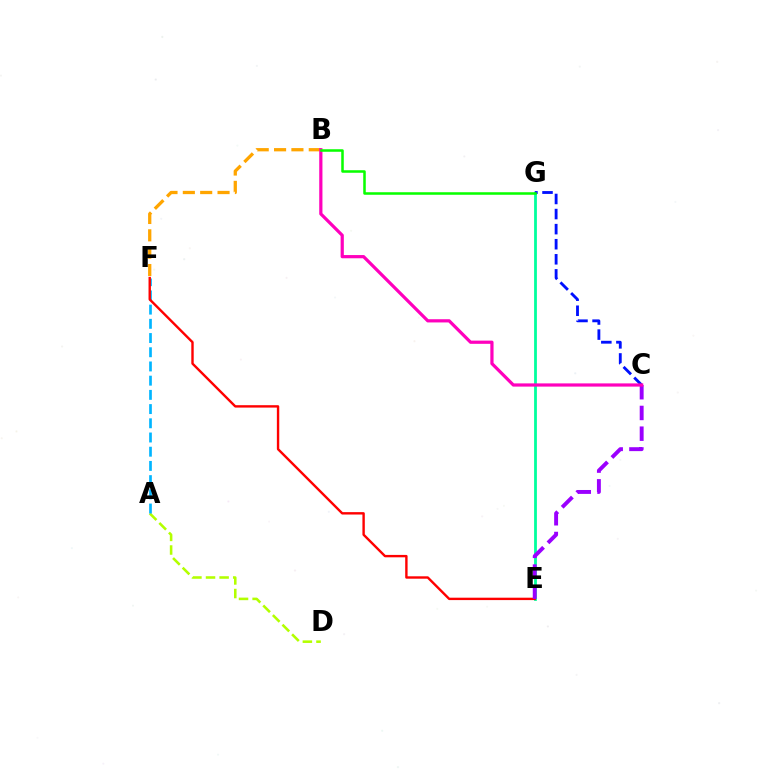{('A', 'D'): [{'color': '#b3ff00', 'line_style': 'dashed', 'thickness': 1.85}], ('A', 'F'): [{'color': '#00b5ff', 'line_style': 'dashed', 'thickness': 1.93}], ('B', 'F'): [{'color': '#ffa500', 'line_style': 'dashed', 'thickness': 2.36}], ('E', 'G'): [{'color': '#00ff9d', 'line_style': 'solid', 'thickness': 2.01}], ('E', 'F'): [{'color': '#ff0000', 'line_style': 'solid', 'thickness': 1.73}], ('C', 'G'): [{'color': '#0010ff', 'line_style': 'dashed', 'thickness': 2.05}], ('C', 'E'): [{'color': '#9b00ff', 'line_style': 'dashed', 'thickness': 2.82}], ('B', 'C'): [{'color': '#ff00bd', 'line_style': 'solid', 'thickness': 2.31}], ('B', 'G'): [{'color': '#08ff00', 'line_style': 'solid', 'thickness': 1.82}]}